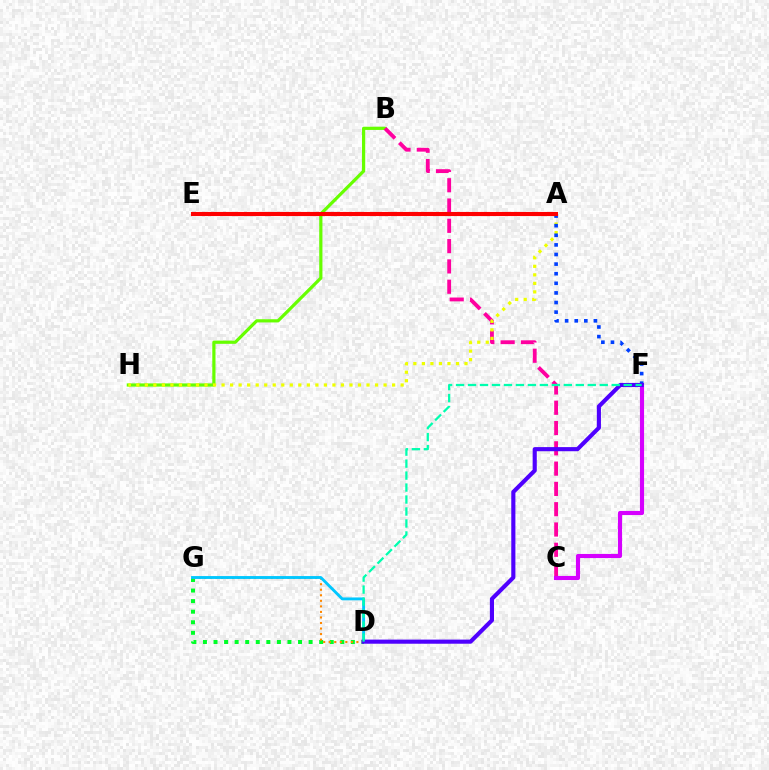{('B', 'H'): [{'color': '#66ff00', 'line_style': 'solid', 'thickness': 2.3}], ('B', 'C'): [{'color': '#ff00a0', 'line_style': 'dashed', 'thickness': 2.76}], ('C', 'F'): [{'color': '#d600ff', 'line_style': 'solid', 'thickness': 2.97}], ('A', 'H'): [{'color': '#eeff00', 'line_style': 'dotted', 'thickness': 2.32}], ('A', 'F'): [{'color': '#003fff', 'line_style': 'dotted', 'thickness': 2.61}], ('D', 'G'): [{'color': '#00ff27', 'line_style': 'dotted', 'thickness': 2.87}, {'color': '#ff8800', 'line_style': 'dotted', 'thickness': 1.51}, {'color': '#00c7ff', 'line_style': 'solid', 'thickness': 2.07}], ('D', 'F'): [{'color': '#4f00ff', 'line_style': 'solid', 'thickness': 2.97}, {'color': '#00ffaf', 'line_style': 'dashed', 'thickness': 1.63}], ('A', 'E'): [{'color': '#ff0000', 'line_style': 'solid', 'thickness': 2.95}]}